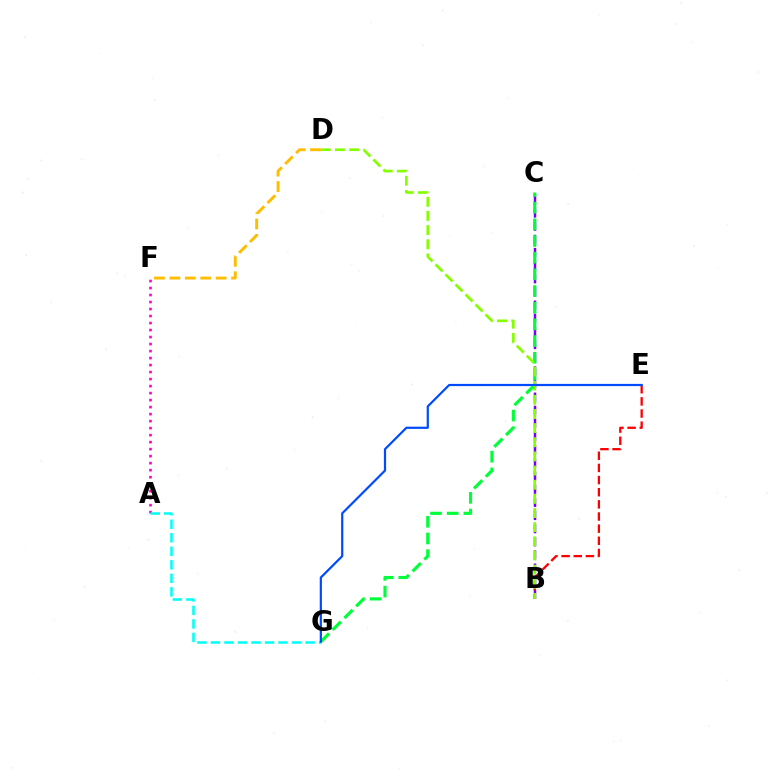{('B', 'C'): [{'color': '#7200ff', 'line_style': 'dashed', 'thickness': 1.79}], ('A', 'F'): [{'color': '#ff00cf', 'line_style': 'dotted', 'thickness': 1.9}], ('A', 'G'): [{'color': '#00fff6', 'line_style': 'dashed', 'thickness': 1.84}], ('C', 'G'): [{'color': '#00ff39', 'line_style': 'dashed', 'thickness': 2.27}], ('B', 'E'): [{'color': '#ff0000', 'line_style': 'dashed', 'thickness': 1.65}], ('B', 'D'): [{'color': '#84ff00', 'line_style': 'dashed', 'thickness': 1.92}], ('D', 'F'): [{'color': '#ffbd00', 'line_style': 'dashed', 'thickness': 2.09}], ('E', 'G'): [{'color': '#004bff', 'line_style': 'solid', 'thickness': 1.59}]}